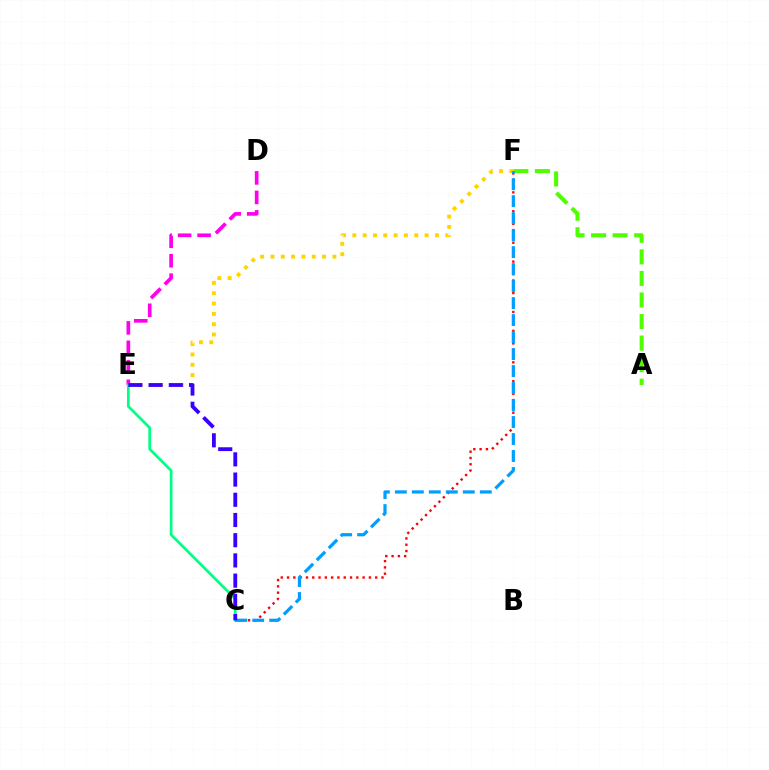{('C', 'F'): [{'color': '#ff0000', 'line_style': 'dotted', 'thickness': 1.71}, {'color': '#009eff', 'line_style': 'dashed', 'thickness': 2.31}], ('E', 'F'): [{'color': '#ffd500', 'line_style': 'dotted', 'thickness': 2.81}], ('D', 'E'): [{'color': '#ff00ed', 'line_style': 'dashed', 'thickness': 2.65}], ('A', 'F'): [{'color': '#4fff00', 'line_style': 'dashed', 'thickness': 2.93}], ('C', 'E'): [{'color': '#00ff86', 'line_style': 'solid', 'thickness': 1.98}, {'color': '#3700ff', 'line_style': 'dashed', 'thickness': 2.75}]}